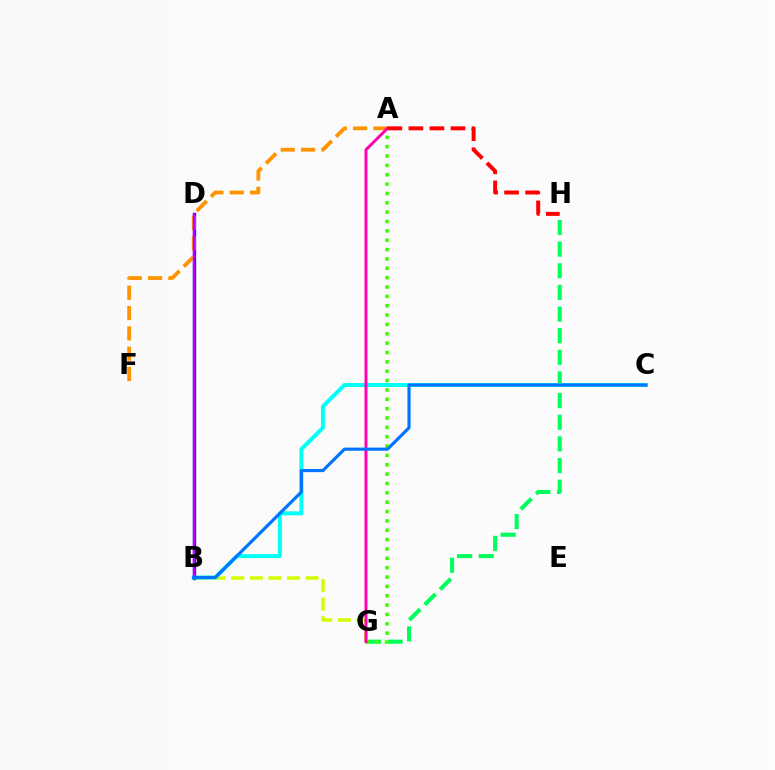{('B', 'G'): [{'color': '#d1ff00', 'line_style': 'dashed', 'thickness': 2.52}], ('B', 'D'): [{'color': '#2500ff', 'line_style': 'solid', 'thickness': 2.39}, {'color': '#b900ff', 'line_style': 'solid', 'thickness': 1.71}], ('G', 'H'): [{'color': '#00ff5c', 'line_style': 'dashed', 'thickness': 2.94}], ('A', 'G'): [{'color': '#3dff00', 'line_style': 'dotted', 'thickness': 2.54}, {'color': '#ff00ac', 'line_style': 'solid', 'thickness': 2.12}], ('B', 'C'): [{'color': '#00fff6', 'line_style': 'solid', 'thickness': 2.86}, {'color': '#0074ff', 'line_style': 'solid', 'thickness': 2.27}], ('A', 'F'): [{'color': '#ff9400', 'line_style': 'dashed', 'thickness': 2.76}], ('A', 'H'): [{'color': '#ff0000', 'line_style': 'dashed', 'thickness': 2.86}]}